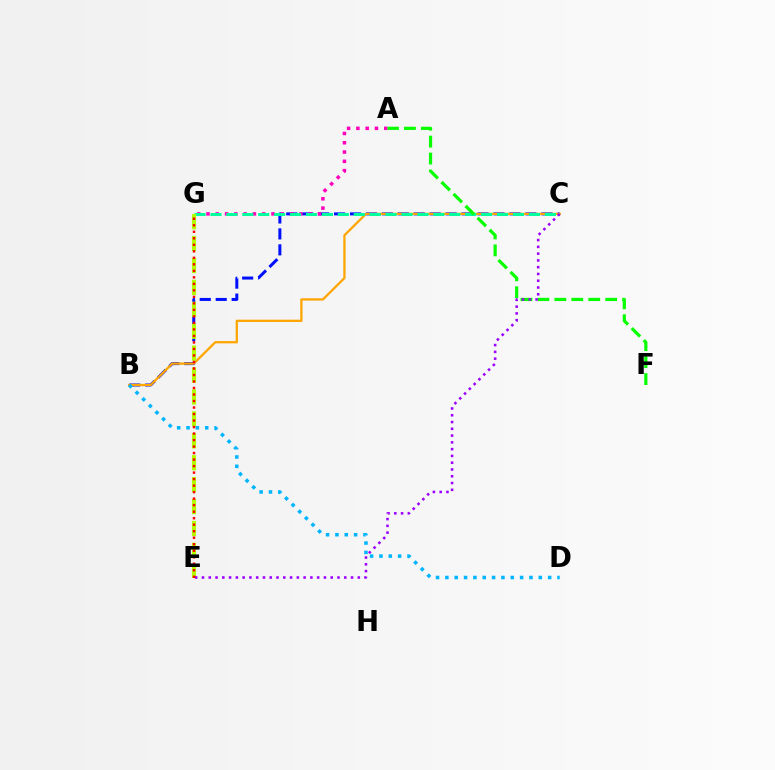{('B', 'C'): [{'color': '#0010ff', 'line_style': 'dashed', 'thickness': 2.17}, {'color': '#ffa500', 'line_style': 'solid', 'thickness': 1.65}], ('A', 'G'): [{'color': '#ff00bd', 'line_style': 'dotted', 'thickness': 2.52}], ('C', 'G'): [{'color': '#00ff9d', 'line_style': 'dashed', 'thickness': 2.16}], ('A', 'F'): [{'color': '#08ff00', 'line_style': 'dashed', 'thickness': 2.3}], ('E', 'G'): [{'color': '#b3ff00', 'line_style': 'dashed', 'thickness': 2.98}, {'color': '#ff0000', 'line_style': 'dotted', 'thickness': 1.77}], ('C', 'E'): [{'color': '#9b00ff', 'line_style': 'dotted', 'thickness': 1.84}], ('B', 'D'): [{'color': '#00b5ff', 'line_style': 'dotted', 'thickness': 2.54}]}